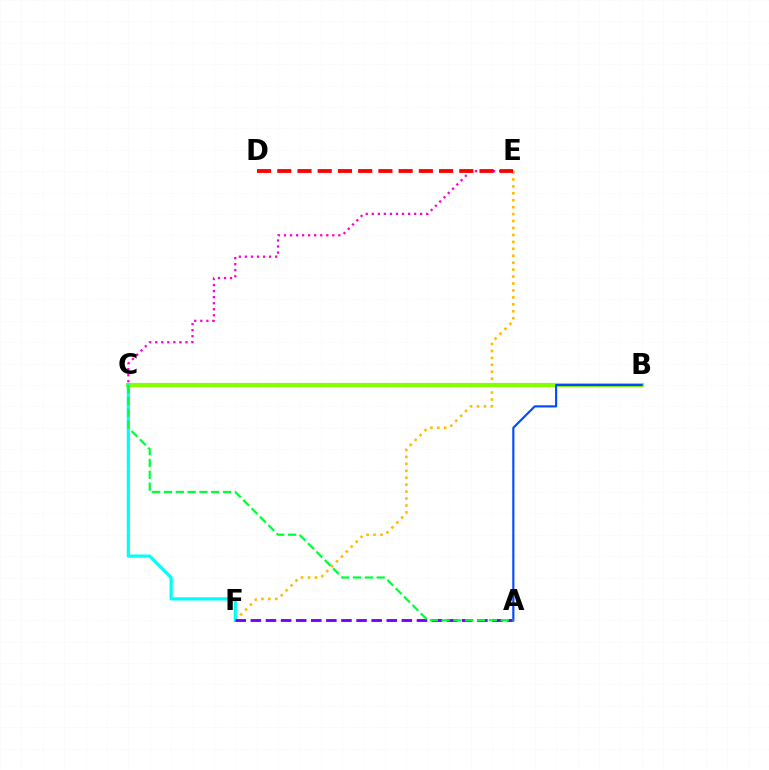{('C', 'E'): [{'color': '#ff00cf', 'line_style': 'dotted', 'thickness': 1.64}], ('E', 'F'): [{'color': '#ffbd00', 'line_style': 'dotted', 'thickness': 1.88}], ('B', 'C'): [{'color': '#84ff00', 'line_style': 'solid', 'thickness': 2.97}], ('D', 'E'): [{'color': '#ff0000', 'line_style': 'dashed', 'thickness': 2.75}], ('C', 'F'): [{'color': '#00fff6', 'line_style': 'solid', 'thickness': 2.32}], ('A', 'B'): [{'color': '#004bff', 'line_style': 'solid', 'thickness': 1.54}], ('A', 'F'): [{'color': '#7200ff', 'line_style': 'dashed', 'thickness': 2.05}], ('A', 'C'): [{'color': '#00ff39', 'line_style': 'dashed', 'thickness': 1.6}]}